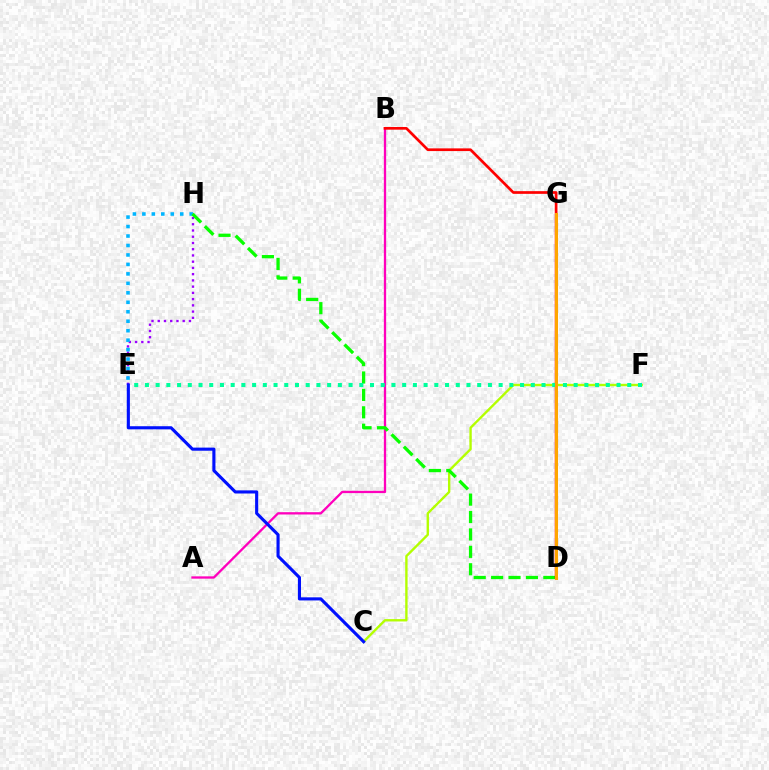{('E', 'H'): [{'color': '#9b00ff', 'line_style': 'dotted', 'thickness': 1.69}, {'color': '#00b5ff', 'line_style': 'dotted', 'thickness': 2.57}], ('A', 'B'): [{'color': '#ff00bd', 'line_style': 'solid', 'thickness': 1.66}], ('C', 'F'): [{'color': '#b3ff00', 'line_style': 'solid', 'thickness': 1.71}], ('C', 'E'): [{'color': '#0010ff', 'line_style': 'solid', 'thickness': 2.24}], ('D', 'H'): [{'color': '#08ff00', 'line_style': 'dashed', 'thickness': 2.36}], ('B', 'D'): [{'color': '#ff0000', 'line_style': 'solid', 'thickness': 1.94}], ('E', 'F'): [{'color': '#00ff9d', 'line_style': 'dotted', 'thickness': 2.91}], ('D', 'G'): [{'color': '#ffa500', 'line_style': 'solid', 'thickness': 2.19}]}